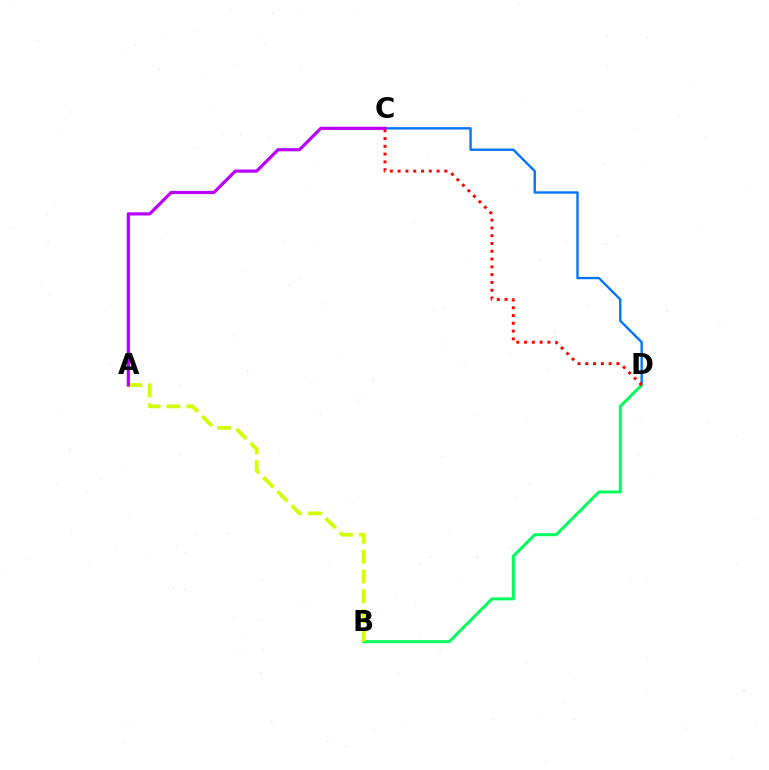{('C', 'D'): [{'color': '#0074ff', 'line_style': 'solid', 'thickness': 1.7}, {'color': '#ff0000', 'line_style': 'dotted', 'thickness': 2.12}], ('B', 'D'): [{'color': '#00ff5c', 'line_style': 'solid', 'thickness': 2.15}], ('A', 'B'): [{'color': '#d1ff00', 'line_style': 'dashed', 'thickness': 2.7}], ('A', 'C'): [{'color': '#b900ff', 'line_style': 'solid', 'thickness': 2.3}]}